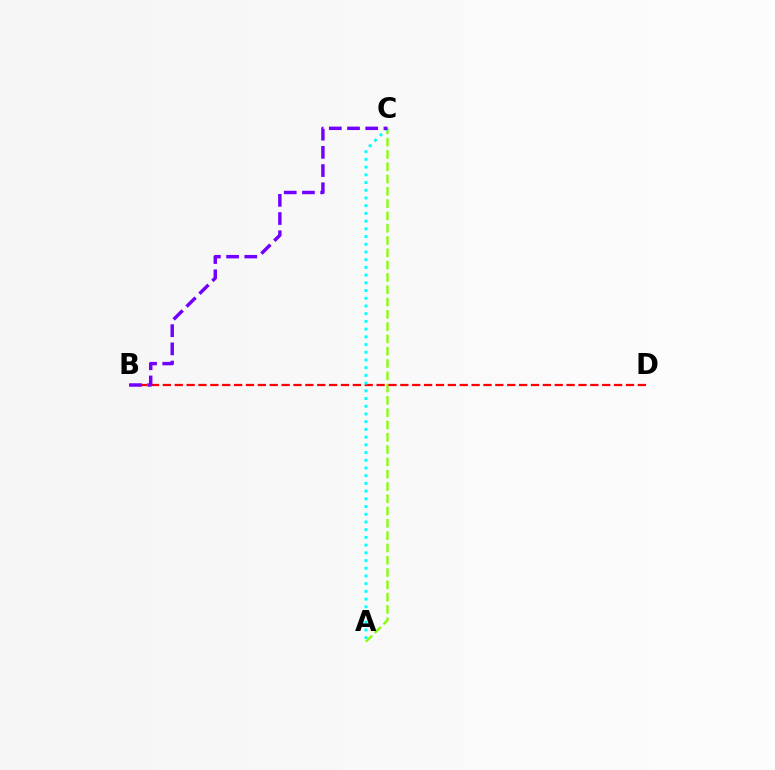{('A', 'C'): [{'color': '#84ff00', 'line_style': 'dashed', 'thickness': 1.67}, {'color': '#00fff6', 'line_style': 'dotted', 'thickness': 2.1}], ('B', 'D'): [{'color': '#ff0000', 'line_style': 'dashed', 'thickness': 1.61}], ('B', 'C'): [{'color': '#7200ff', 'line_style': 'dashed', 'thickness': 2.47}]}